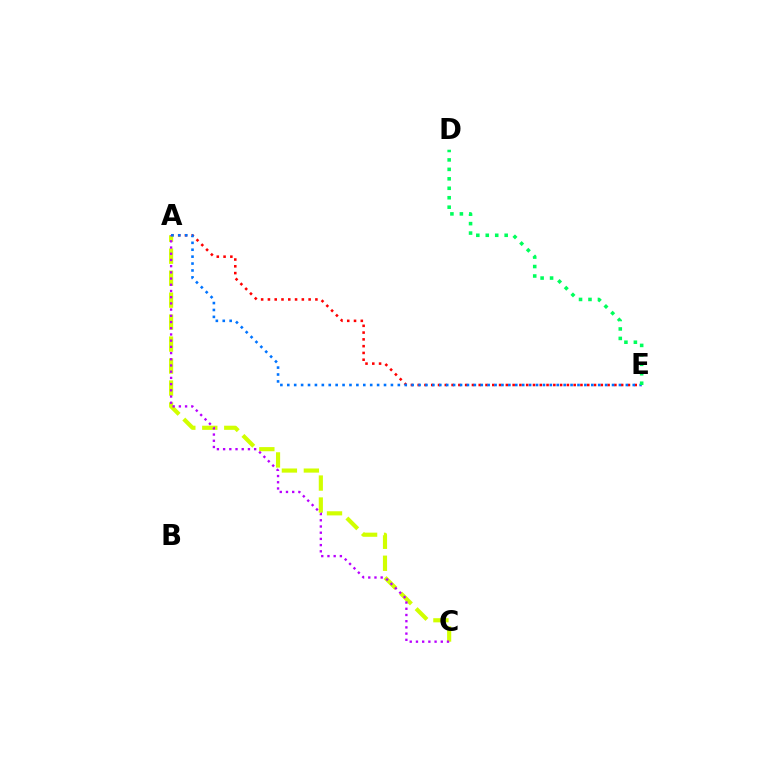{('A', 'E'): [{'color': '#ff0000', 'line_style': 'dotted', 'thickness': 1.84}, {'color': '#0074ff', 'line_style': 'dotted', 'thickness': 1.88}], ('A', 'C'): [{'color': '#d1ff00', 'line_style': 'dashed', 'thickness': 2.98}, {'color': '#b900ff', 'line_style': 'dotted', 'thickness': 1.69}], ('D', 'E'): [{'color': '#00ff5c', 'line_style': 'dotted', 'thickness': 2.57}]}